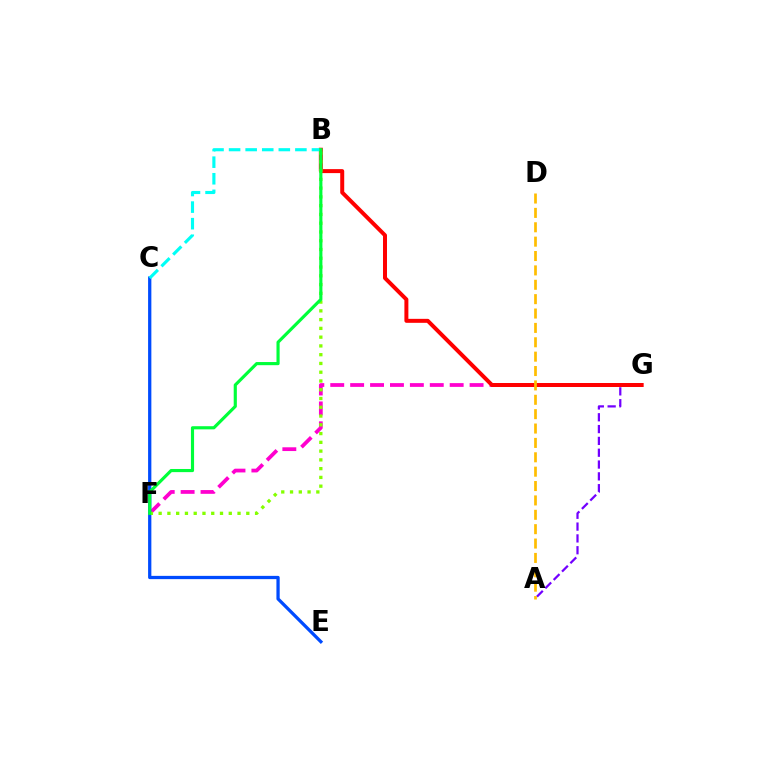{('A', 'G'): [{'color': '#7200ff', 'line_style': 'dashed', 'thickness': 1.61}], ('F', 'G'): [{'color': '#ff00cf', 'line_style': 'dashed', 'thickness': 2.7}], ('C', 'E'): [{'color': '#004bff', 'line_style': 'solid', 'thickness': 2.35}], ('B', 'G'): [{'color': '#ff0000', 'line_style': 'solid', 'thickness': 2.87}], ('B', 'C'): [{'color': '#00fff6', 'line_style': 'dashed', 'thickness': 2.25}], ('B', 'F'): [{'color': '#84ff00', 'line_style': 'dotted', 'thickness': 2.38}, {'color': '#00ff39', 'line_style': 'solid', 'thickness': 2.27}], ('A', 'D'): [{'color': '#ffbd00', 'line_style': 'dashed', 'thickness': 1.95}]}